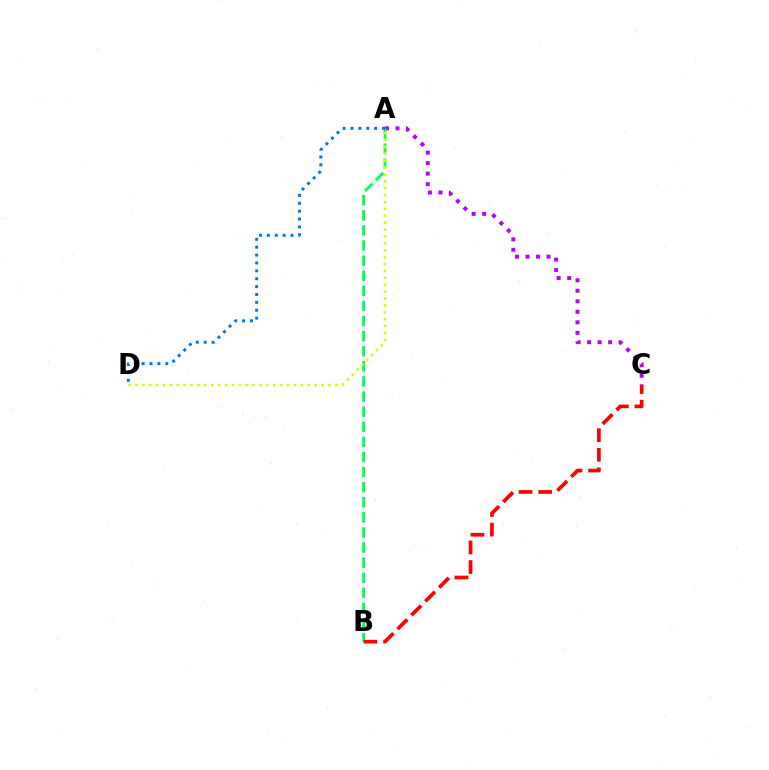{('A', 'C'): [{'color': '#b900ff', 'line_style': 'dotted', 'thickness': 2.86}], ('A', 'B'): [{'color': '#00ff5c', 'line_style': 'dashed', 'thickness': 2.05}], ('B', 'C'): [{'color': '#ff0000', 'line_style': 'dashed', 'thickness': 2.66}], ('A', 'D'): [{'color': '#d1ff00', 'line_style': 'dotted', 'thickness': 1.87}, {'color': '#0074ff', 'line_style': 'dotted', 'thickness': 2.14}]}